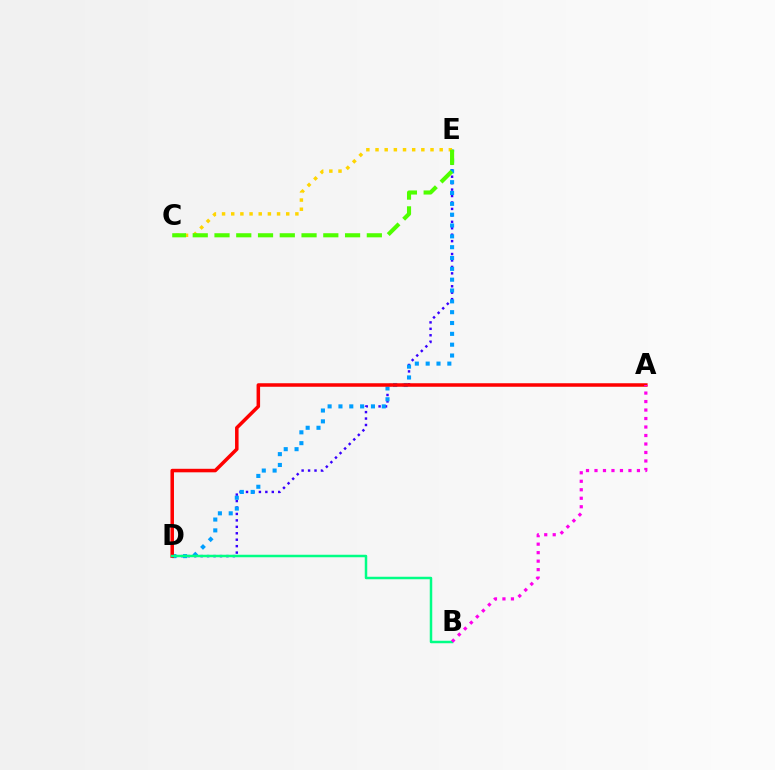{('D', 'E'): [{'color': '#3700ff', 'line_style': 'dotted', 'thickness': 1.75}, {'color': '#009eff', 'line_style': 'dotted', 'thickness': 2.94}], ('C', 'E'): [{'color': '#ffd500', 'line_style': 'dotted', 'thickness': 2.49}, {'color': '#4fff00', 'line_style': 'dashed', 'thickness': 2.96}], ('A', 'D'): [{'color': '#ff0000', 'line_style': 'solid', 'thickness': 2.53}], ('B', 'D'): [{'color': '#00ff86', 'line_style': 'solid', 'thickness': 1.79}], ('A', 'B'): [{'color': '#ff00ed', 'line_style': 'dotted', 'thickness': 2.31}]}